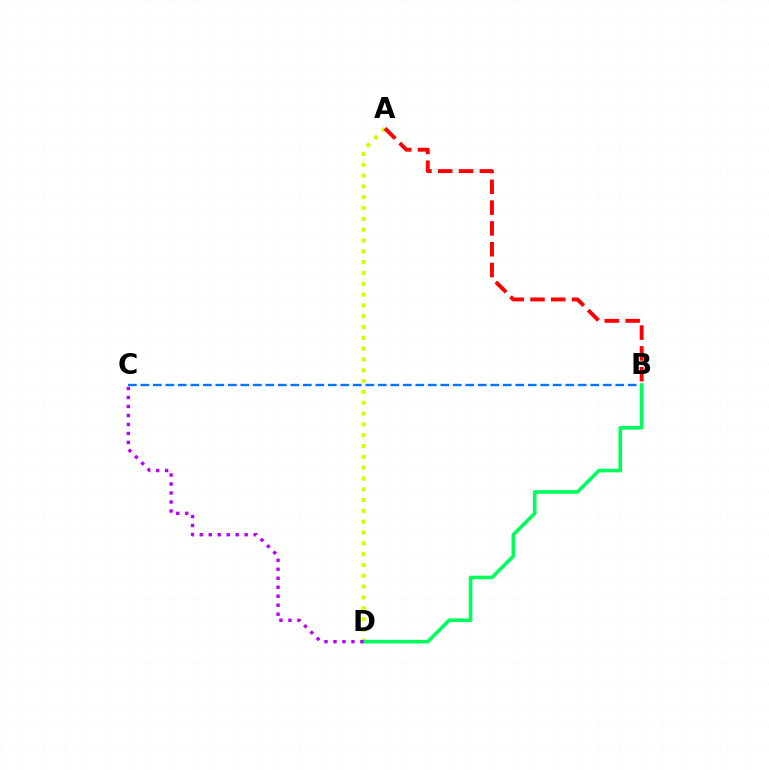{('A', 'D'): [{'color': '#d1ff00', 'line_style': 'dotted', 'thickness': 2.94}], ('A', 'B'): [{'color': '#ff0000', 'line_style': 'dashed', 'thickness': 2.83}], ('B', 'C'): [{'color': '#0074ff', 'line_style': 'dashed', 'thickness': 1.7}], ('B', 'D'): [{'color': '#00ff5c', 'line_style': 'solid', 'thickness': 2.6}], ('C', 'D'): [{'color': '#b900ff', 'line_style': 'dotted', 'thickness': 2.44}]}